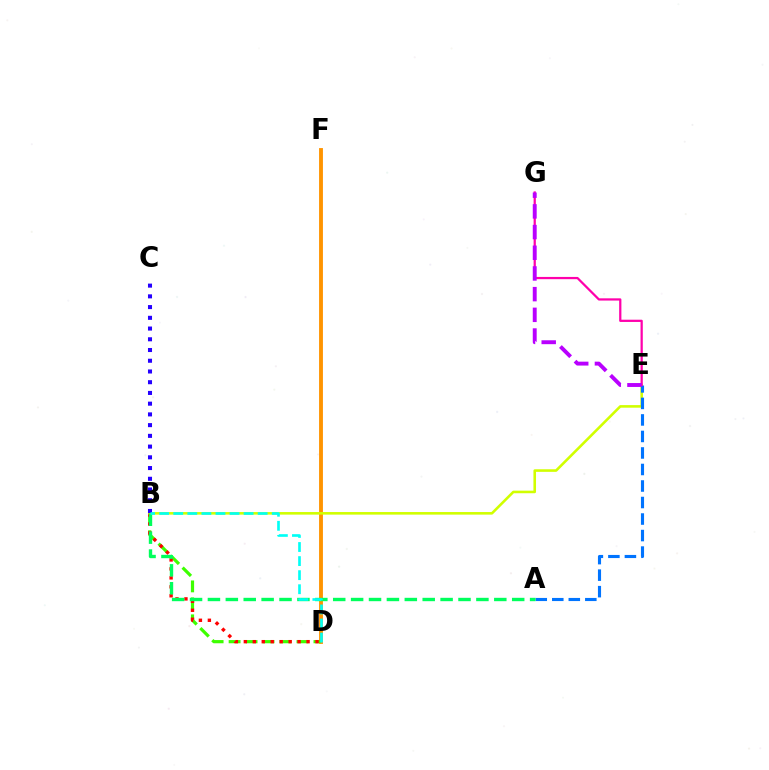{('D', 'F'): [{'color': '#ff9400', 'line_style': 'solid', 'thickness': 2.78}], ('B', 'D'): [{'color': '#3dff00', 'line_style': 'dashed', 'thickness': 2.31}, {'color': '#ff0000', 'line_style': 'dotted', 'thickness': 2.44}, {'color': '#00fff6', 'line_style': 'dashed', 'thickness': 1.91}], ('B', 'E'): [{'color': '#d1ff00', 'line_style': 'solid', 'thickness': 1.86}], ('A', 'E'): [{'color': '#0074ff', 'line_style': 'dashed', 'thickness': 2.24}], ('E', 'G'): [{'color': '#ff00ac', 'line_style': 'solid', 'thickness': 1.61}, {'color': '#b900ff', 'line_style': 'dashed', 'thickness': 2.81}], ('A', 'B'): [{'color': '#00ff5c', 'line_style': 'dashed', 'thickness': 2.43}], ('B', 'C'): [{'color': '#2500ff', 'line_style': 'dotted', 'thickness': 2.92}]}